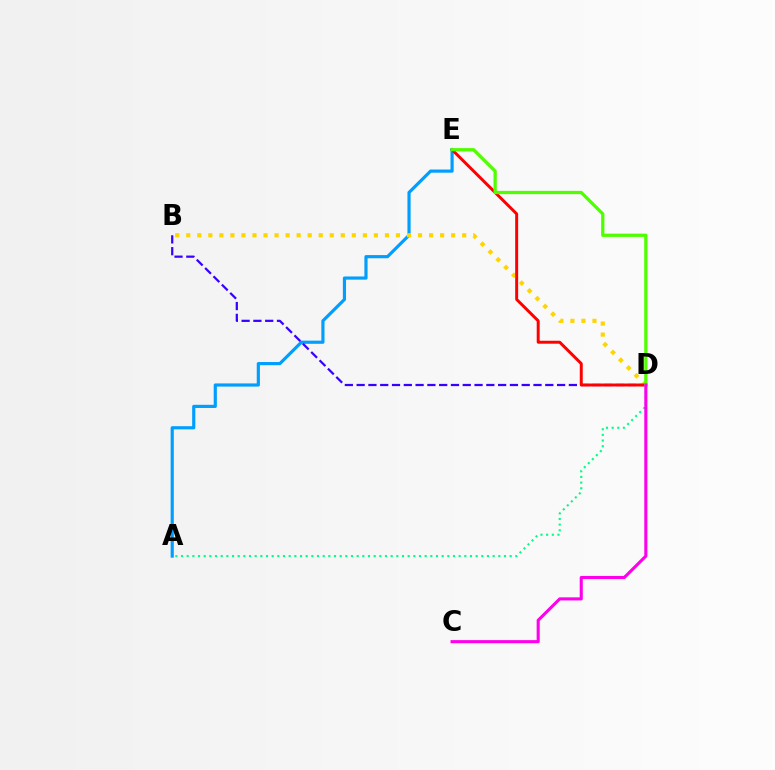{('A', 'E'): [{'color': '#009eff', 'line_style': 'solid', 'thickness': 2.28}], ('B', 'D'): [{'color': '#3700ff', 'line_style': 'dashed', 'thickness': 1.6}, {'color': '#ffd500', 'line_style': 'dotted', 'thickness': 3.0}], ('D', 'E'): [{'color': '#ff0000', 'line_style': 'solid', 'thickness': 2.13}, {'color': '#4fff00', 'line_style': 'solid', 'thickness': 2.35}], ('A', 'D'): [{'color': '#00ff86', 'line_style': 'dotted', 'thickness': 1.54}], ('C', 'D'): [{'color': '#ff00ed', 'line_style': 'solid', 'thickness': 2.22}]}